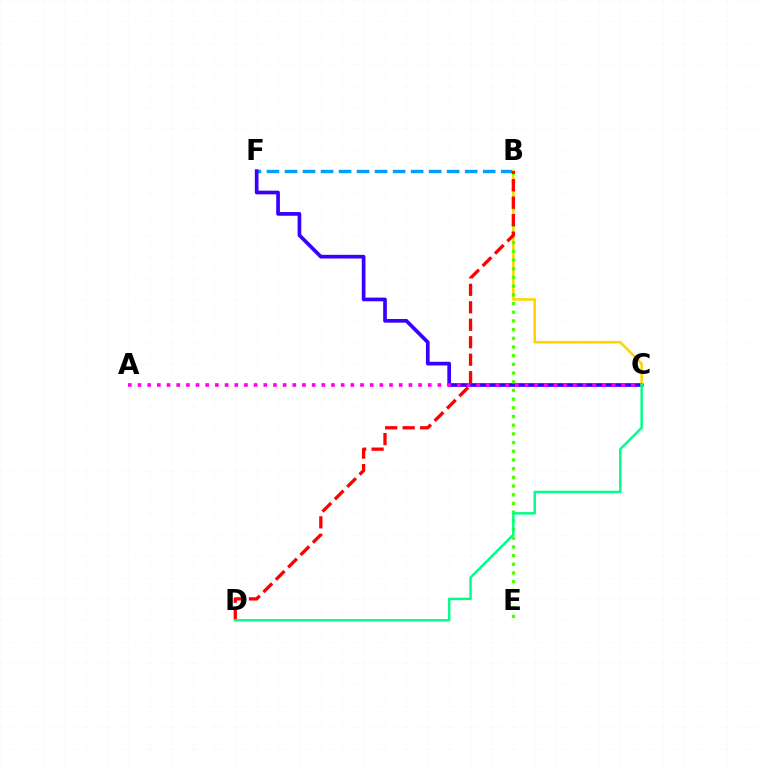{('B', 'F'): [{'color': '#009eff', 'line_style': 'dashed', 'thickness': 2.45}], ('C', 'F'): [{'color': '#3700ff', 'line_style': 'solid', 'thickness': 2.66}], ('B', 'C'): [{'color': '#ffd500', 'line_style': 'solid', 'thickness': 1.85}], ('B', 'E'): [{'color': '#4fff00', 'line_style': 'dotted', 'thickness': 2.36}], ('A', 'C'): [{'color': '#ff00ed', 'line_style': 'dotted', 'thickness': 2.63}], ('B', 'D'): [{'color': '#ff0000', 'line_style': 'dashed', 'thickness': 2.37}], ('C', 'D'): [{'color': '#00ff86', 'line_style': 'solid', 'thickness': 1.78}]}